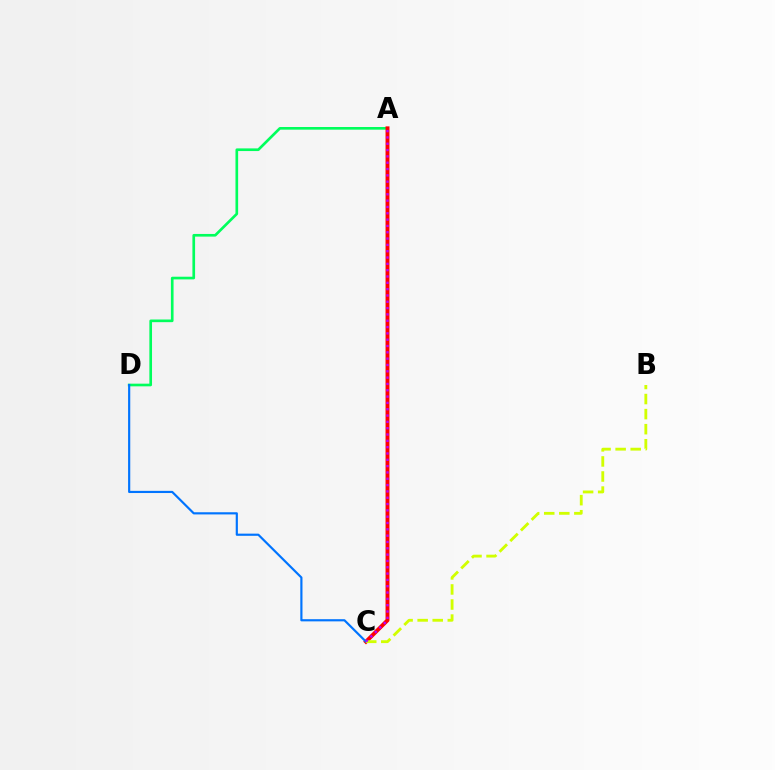{('A', 'D'): [{'color': '#00ff5c', 'line_style': 'solid', 'thickness': 1.92}], ('A', 'C'): [{'color': '#ff0000', 'line_style': 'solid', 'thickness': 2.83}, {'color': '#b900ff', 'line_style': 'dotted', 'thickness': 1.72}], ('C', 'D'): [{'color': '#0074ff', 'line_style': 'solid', 'thickness': 1.56}], ('B', 'C'): [{'color': '#d1ff00', 'line_style': 'dashed', 'thickness': 2.05}]}